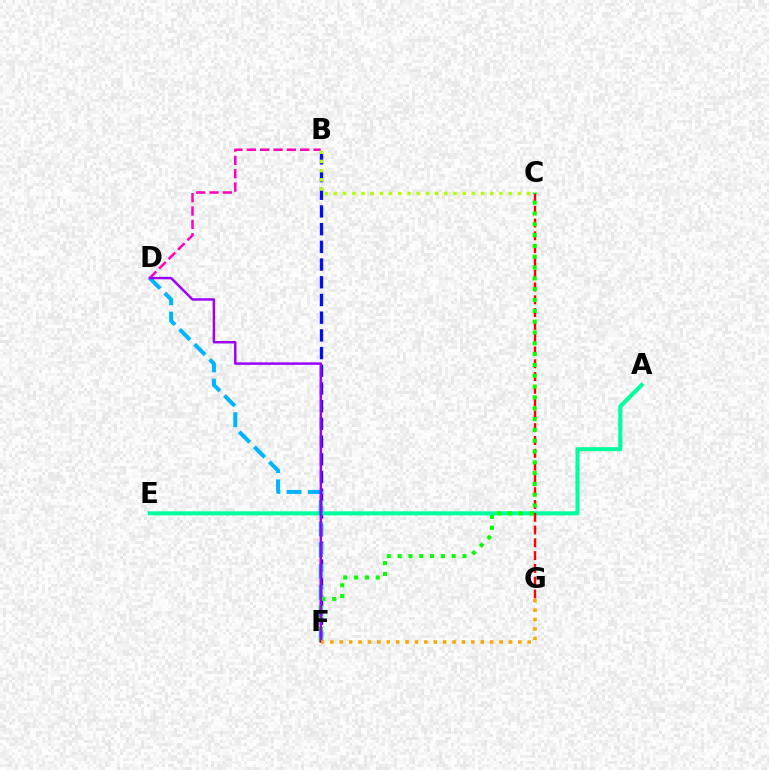{('B', 'F'): [{'color': '#0010ff', 'line_style': 'dashed', 'thickness': 2.4}], ('A', 'E'): [{'color': '#00ff9d', 'line_style': 'solid', 'thickness': 2.92}], ('B', 'D'): [{'color': '#ff00bd', 'line_style': 'dashed', 'thickness': 1.81}], ('B', 'C'): [{'color': '#b3ff00', 'line_style': 'dotted', 'thickness': 2.5}], ('C', 'G'): [{'color': '#ff0000', 'line_style': 'dashed', 'thickness': 1.74}], ('D', 'F'): [{'color': '#00b5ff', 'line_style': 'dashed', 'thickness': 2.88}, {'color': '#9b00ff', 'line_style': 'solid', 'thickness': 1.77}], ('C', 'F'): [{'color': '#08ff00', 'line_style': 'dotted', 'thickness': 2.94}], ('F', 'G'): [{'color': '#ffa500', 'line_style': 'dotted', 'thickness': 2.55}]}